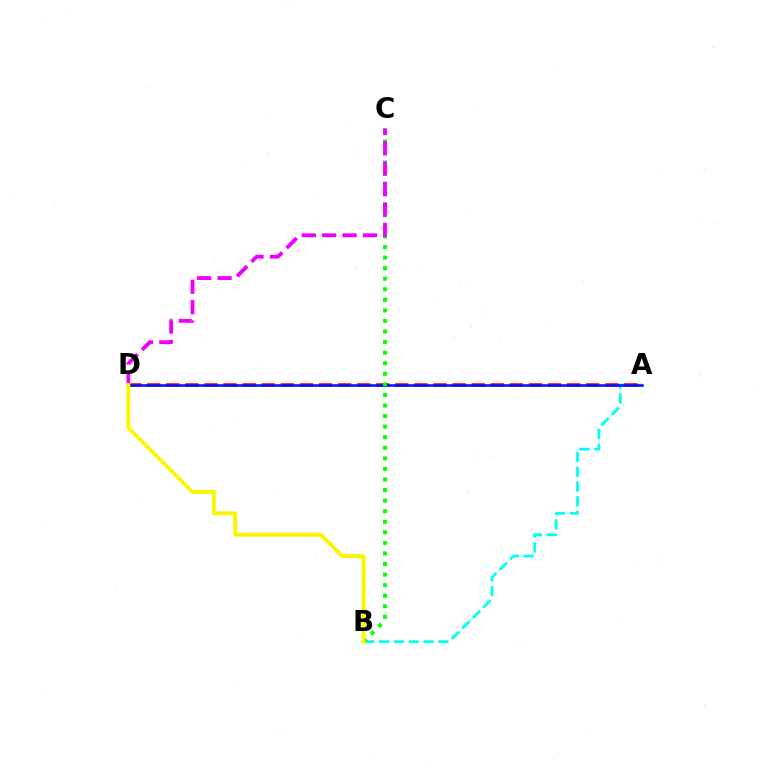{('A', 'B'): [{'color': '#00fff6', 'line_style': 'dashed', 'thickness': 2.01}], ('A', 'D'): [{'color': '#ff0000', 'line_style': 'dashed', 'thickness': 2.59}, {'color': '#0010ff', 'line_style': 'solid', 'thickness': 1.82}], ('B', 'C'): [{'color': '#08ff00', 'line_style': 'dotted', 'thickness': 2.87}], ('C', 'D'): [{'color': '#ee00ff', 'line_style': 'dashed', 'thickness': 2.77}], ('B', 'D'): [{'color': '#fcf500', 'line_style': 'solid', 'thickness': 2.81}]}